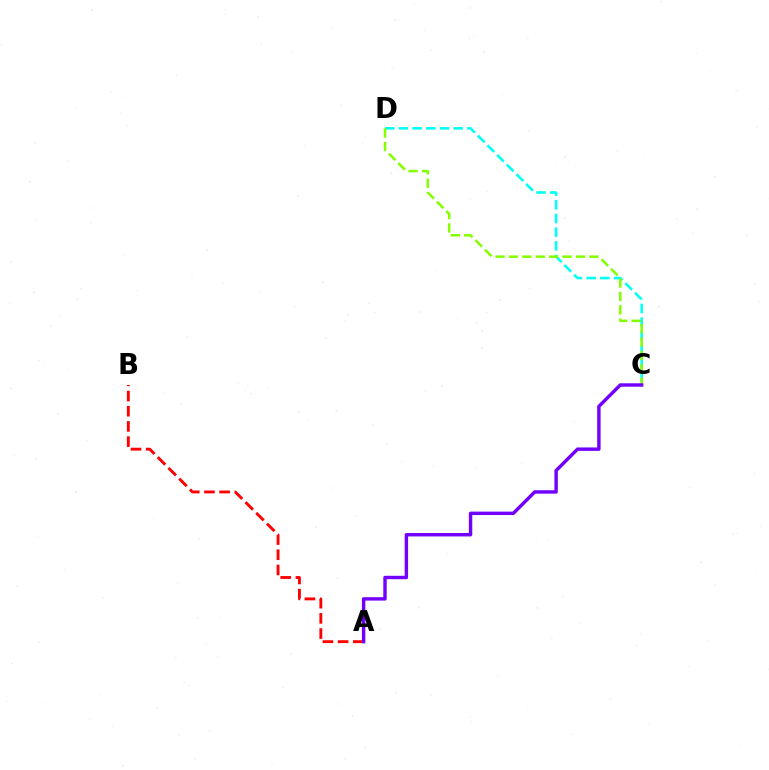{('C', 'D'): [{'color': '#00fff6', 'line_style': 'dashed', 'thickness': 1.86}, {'color': '#84ff00', 'line_style': 'dashed', 'thickness': 1.82}], ('A', 'B'): [{'color': '#ff0000', 'line_style': 'dashed', 'thickness': 2.06}], ('A', 'C'): [{'color': '#7200ff', 'line_style': 'solid', 'thickness': 2.46}]}